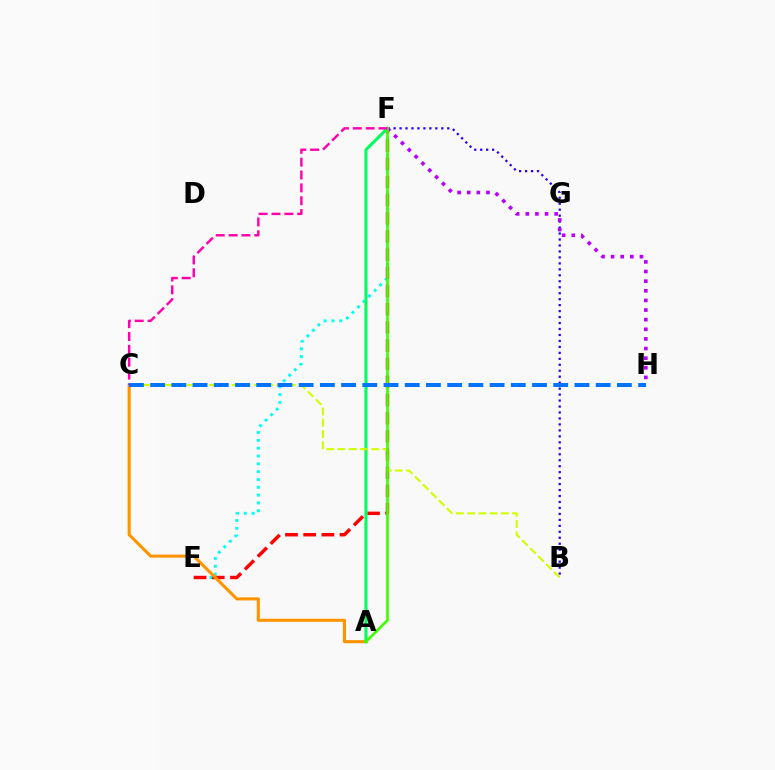{('B', 'F'): [{'color': '#2500ff', 'line_style': 'dotted', 'thickness': 1.62}], ('E', 'F'): [{'color': '#00fff6', 'line_style': 'dotted', 'thickness': 2.12}, {'color': '#ff0000', 'line_style': 'dashed', 'thickness': 2.47}], ('A', 'C'): [{'color': '#ff9400', 'line_style': 'solid', 'thickness': 2.22}], ('A', 'F'): [{'color': '#00ff5c', 'line_style': 'solid', 'thickness': 2.21}, {'color': '#3dff00', 'line_style': 'solid', 'thickness': 1.94}], ('B', 'C'): [{'color': '#d1ff00', 'line_style': 'dashed', 'thickness': 1.53}], ('F', 'H'): [{'color': '#b900ff', 'line_style': 'dotted', 'thickness': 2.62}], ('C', 'F'): [{'color': '#ff00ac', 'line_style': 'dashed', 'thickness': 1.75}], ('C', 'H'): [{'color': '#0074ff', 'line_style': 'dashed', 'thickness': 2.88}]}